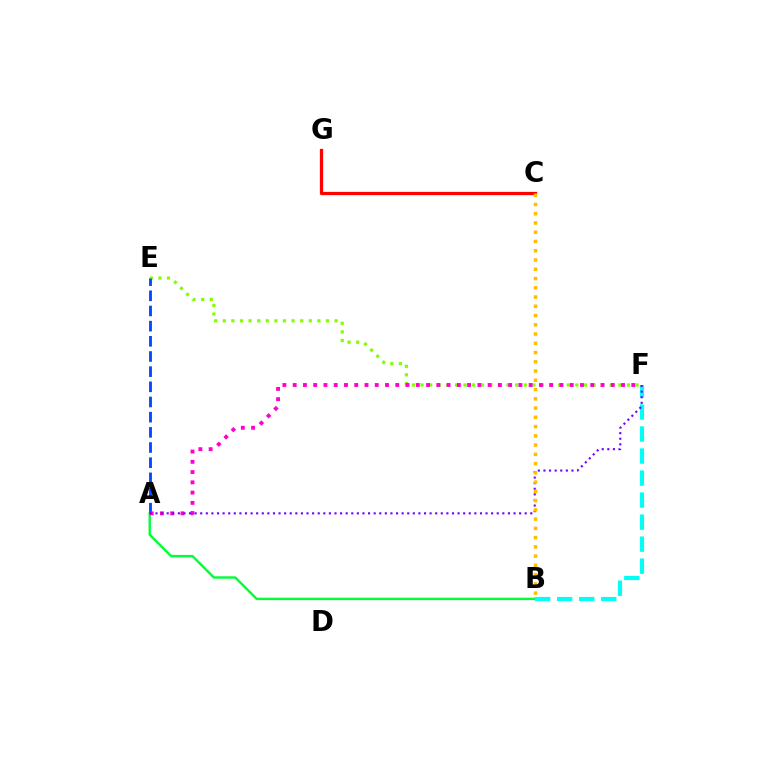{('A', 'B'): [{'color': '#00ff39', 'line_style': 'solid', 'thickness': 1.73}], ('B', 'F'): [{'color': '#00fff6', 'line_style': 'dashed', 'thickness': 2.99}], ('E', 'F'): [{'color': '#84ff00', 'line_style': 'dotted', 'thickness': 2.34}], ('C', 'G'): [{'color': '#ff0000', 'line_style': 'solid', 'thickness': 2.33}], ('A', 'E'): [{'color': '#004bff', 'line_style': 'dashed', 'thickness': 2.06}], ('A', 'F'): [{'color': '#ff00cf', 'line_style': 'dotted', 'thickness': 2.79}, {'color': '#7200ff', 'line_style': 'dotted', 'thickness': 1.52}], ('B', 'C'): [{'color': '#ffbd00', 'line_style': 'dotted', 'thickness': 2.51}]}